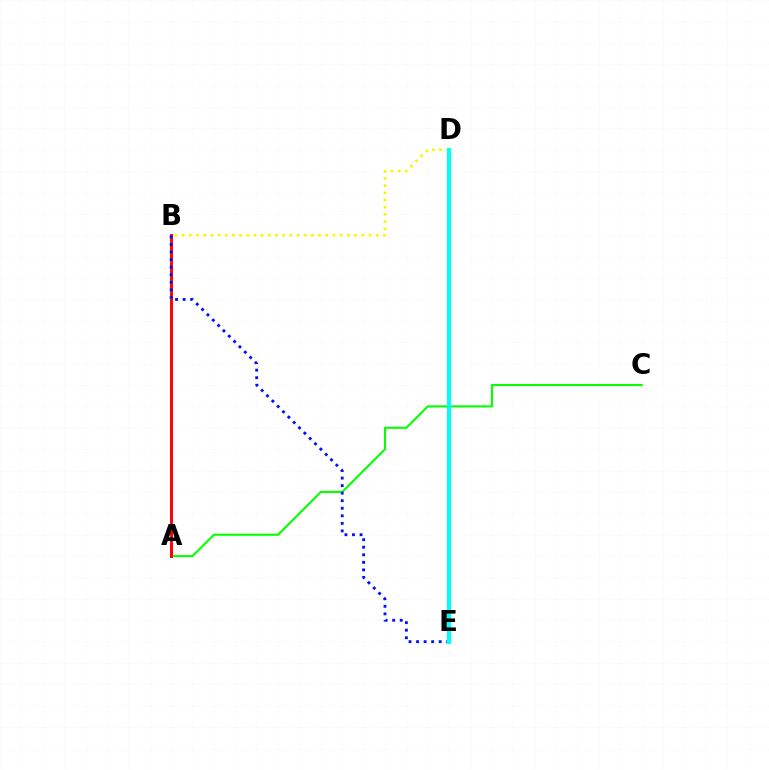{('A', 'C'): [{'color': '#08ff00', 'line_style': 'solid', 'thickness': 1.52}], ('A', 'B'): [{'color': '#ff0000', 'line_style': 'solid', 'thickness': 2.1}], ('B', 'D'): [{'color': '#fcf500', 'line_style': 'dotted', 'thickness': 1.95}], ('B', 'E'): [{'color': '#0010ff', 'line_style': 'dotted', 'thickness': 2.05}], ('D', 'E'): [{'color': '#ee00ff', 'line_style': 'solid', 'thickness': 2.84}, {'color': '#00fff6', 'line_style': 'solid', 'thickness': 2.96}]}